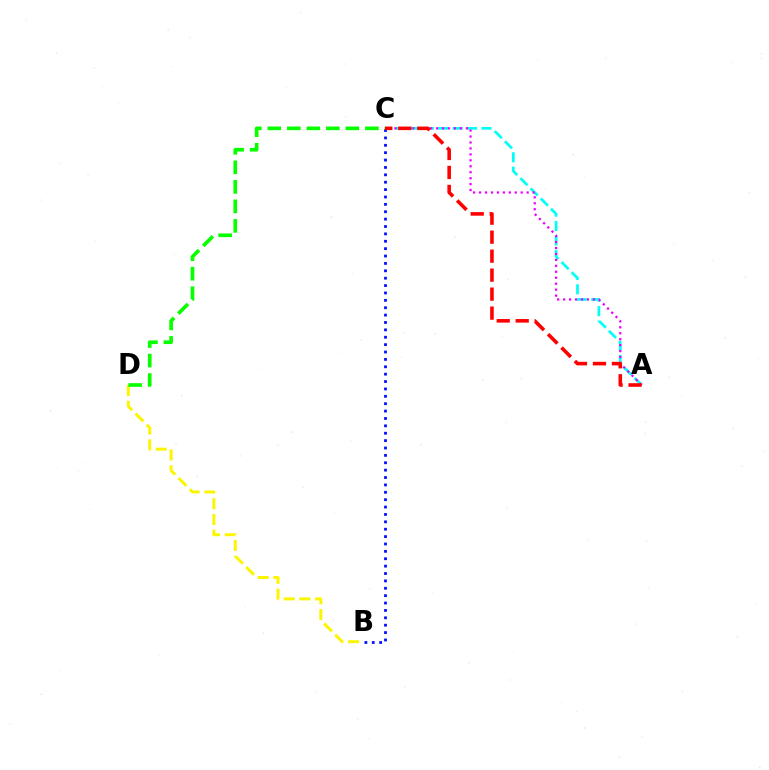{('A', 'C'): [{'color': '#00fff6', 'line_style': 'dashed', 'thickness': 1.96}, {'color': '#ee00ff', 'line_style': 'dotted', 'thickness': 1.62}, {'color': '#ff0000', 'line_style': 'dashed', 'thickness': 2.58}], ('B', 'C'): [{'color': '#0010ff', 'line_style': 'dotted', 'thickness': 2.01}], ('B', 'D'): [{'color': '#fcf500', 'line_style': 'dashed', 'thickness': 2.14}], ('C', 'D'): [{'color': '#08ff00', 'line_style': 'dashed', 'thickness': 2.65}]}